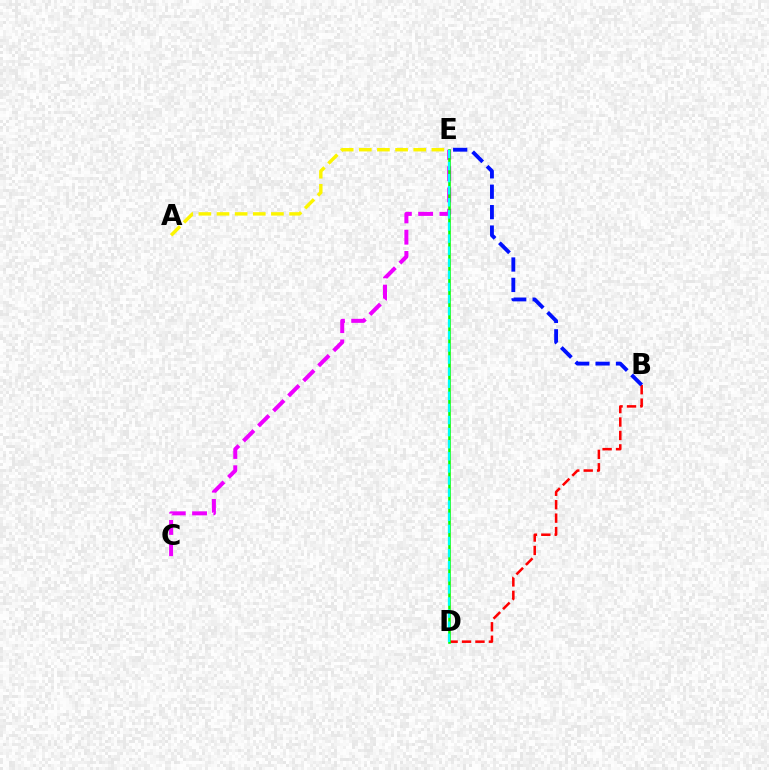{('B', 'D'): [{'color': '#ff0000', 'line_style': 'dashed', 'thickness': 1.82}], ('C', 'E'): [{'color': '#ee00ff', 'line_style': 'dashed', 'thickness': 2.89}], ('A', 'E'): [{'color': '#fcf500', 'line_style': 'dashed', 'thickness': 2.46}], ('D', 'E'): [{'color': '#08ff00', 'line_style': 'solid', 'thickness': 1.85}, {'color': '#00fff6', 'line_style': 'dashed', 'thickness': 1.64}], ('B', 'E'): [{'color': '#0010ff', 'line_style': 'dashed', 'thickness': 2.77}]}